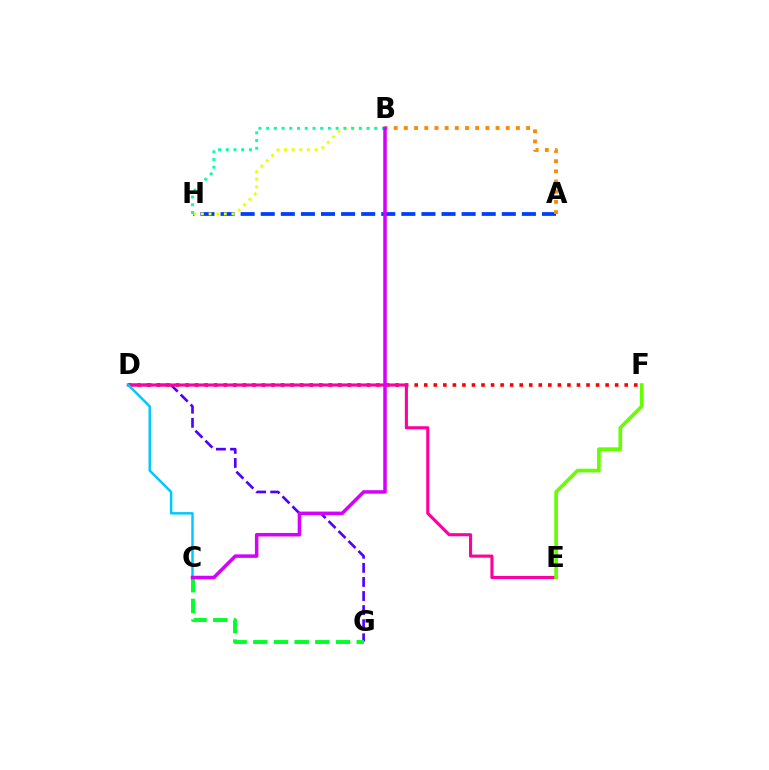{('D', 'F'): [{'color': '#ff0000', 'line_style': 'dotted', 'thickness': 2.59}], ('D', 'G'): [{'color': '#4f00ff', 'line_style': 'dashed', 'thickness': 1.91}], ('D', 'E'): [{'color': '#ff00a0', 'line_style': 'solid', 'thickness': 2.24}], ('A', 'H'): [{'color': '#003fff', 'line_style': 'dashed', 'thickness': 2.73}], ('B', 'H'): [{'color': '#eeff00', 'line_style': 'dotted', 'thickness': 2.08}, {'color': '#00ffaf', 'line_style': 'dotted', 'thickness': 2.1}], ('E', 'F'): [{'color': '#66ff00', 'line_style': 'solid', 'thickness': 2.63}], ('C', 'D'): [{'color': '#00c7ff', 'line_style': 'solid', 'thickness': 1.78}], ('C', 'G'): [{'color': '#00ff27', 'line_style': 'dashed', 'thickness': 2.81}], ('A', 'B'): [{'color': '#ff8800', 'line_style': 'dotted', 'thickness': 2.77}], ('B', 'C'): [{'color': '#d600ff', 'line_style': 'solid', 'thickness': 2.53}]}